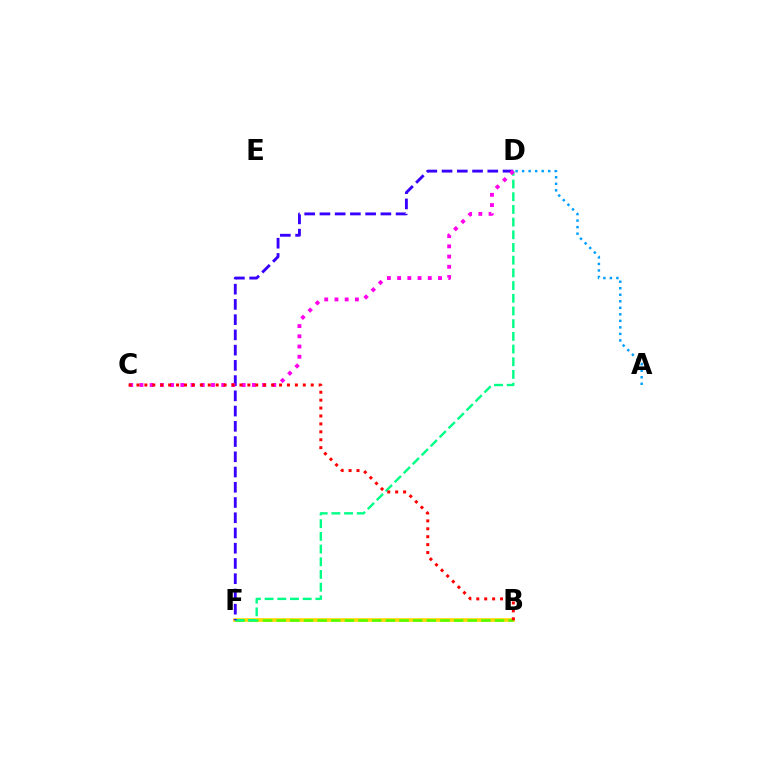{('B', 'F'): [{'color': '#ffd500', 'line_style': 'solid', 'thickness': 2.6}, {'color': '#4fff00', 'line_style': 'dashed', 'thickness': 1.85}], ('A', 'D'): [{'color': '#009eff', 'line_style': 'dotted', 'thickness': 1.77}], ('D', 'F'): [{'color': '#00ff86', 'line_style': 'dashed', 'thickness': 1.72}, {'color': '#3700ff', 'line_style': 'dashed', 'thickness': 2.07}], ('C', 'D'): [{'color': '#ff00ed', 'line_style': 'dotted', 'thickness': 2.78}], ('B', 'C'): [{'color': '#ff0000', 'line_style': 'dotted', 'thickness': 2.15}]}